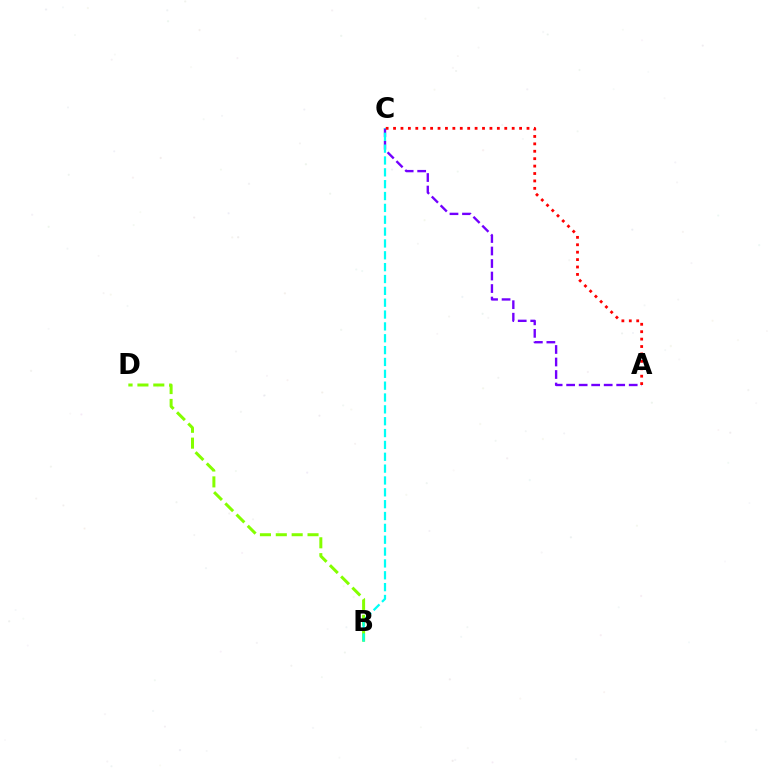{('A', 'C'): [{'color': '#7200ff', 'line_style': 'dashed', 'thickness': 1.7}, {'color': '#ff0000', 'line_style': 'dotted', 'thickness': 2.01}], ('B', 'D'): [{'color': '#84ff00', 'line_style': 'dashed', 'thickness': 2.16}], ('B', 'C'): [{'color': '#00fff6', 'line_style': 'dashed', 'thickness': 1.61}]}